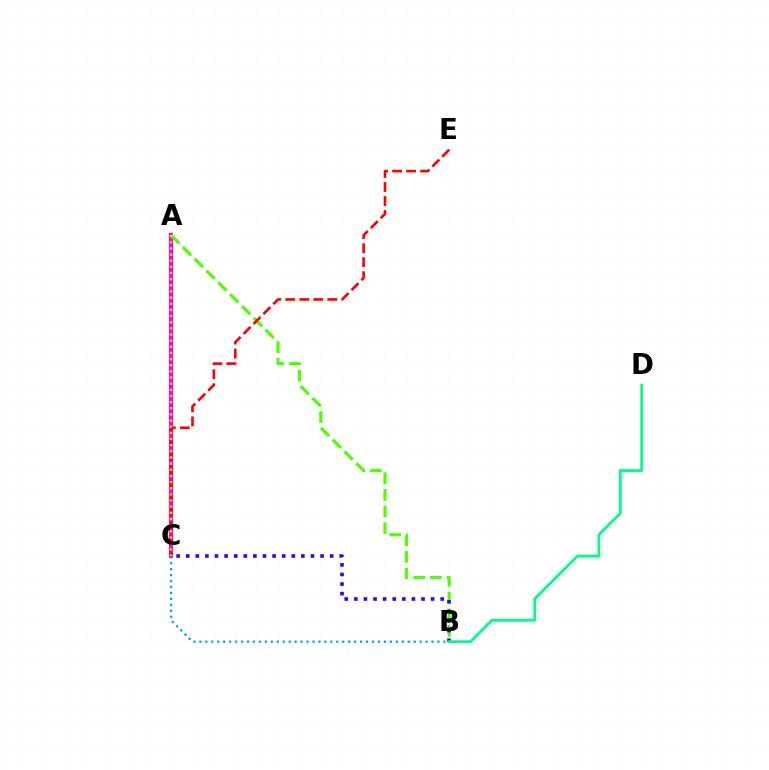{('A', 'C'): [{'color': '#ff00ed', 'line_style': 'solid', 'thickness': 2.95}, {'color': '#ffd500', 'line_style': 'dotted', 'thickness': 1.67}], ('A', 'B'): [{'color': '#4fff00', 'line_style': 'dashed', 'thickness': 2.27}], ('B', 'C'): [{'color': '#009eff', 'line_style': 'dotted', 'thickness': 1.62}, {'color': '#3700ff', 'line_style': 'dotted', 'thickness': 2.61}], ('C', 'E'): [{'color': '#ff0000', 'line_style': 'dashed', 'thickness': 1.9}], ('B', 'D'): [{'color': '#00ff86', 'line_style': 'solid', 'thickness': 2.02}]}